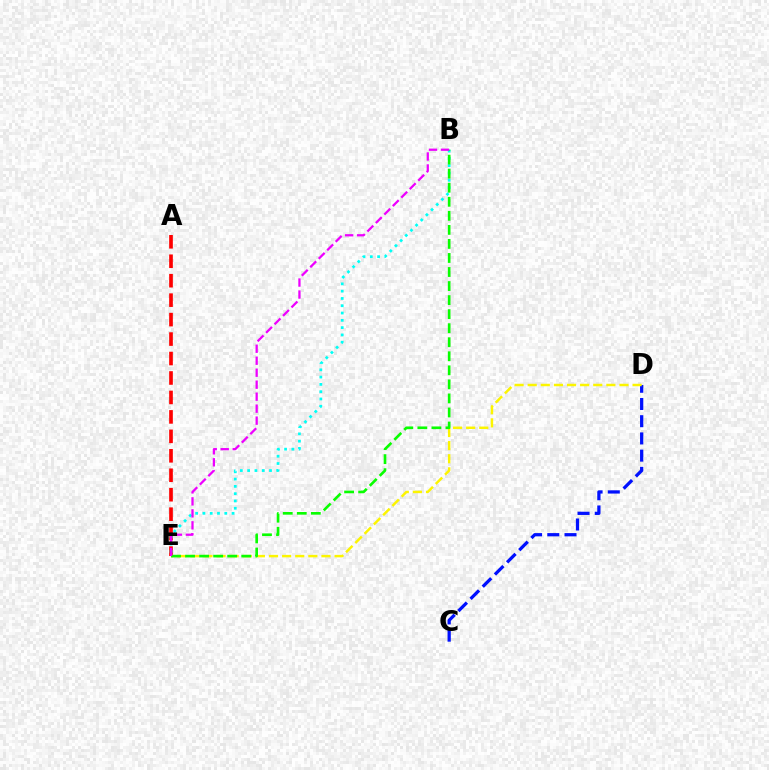{('A', 'E'): [{'color': '#ff0000', 'line_style': 'dashed', 'thickness': 2.64}], ('C', 'D'): [{'color': '#0010ff', 'line_style': 'dashed', 'thickness': 2.34}], ('D', 'E'): [{'color': '#fcf500', 'line_style': 'dashed', 'thickness': 1.78}], ('B', 'E'): [{'color': '#00fff6', 'line_style': 'dotted', 'thickness': 1.98}, {'color': '#08ff00', 'line_style': 'dashed', 'thickness': 1.91}, {'color': '#ee00ff', 'line_style': 'dashed', 'thickness': 1.63}]}